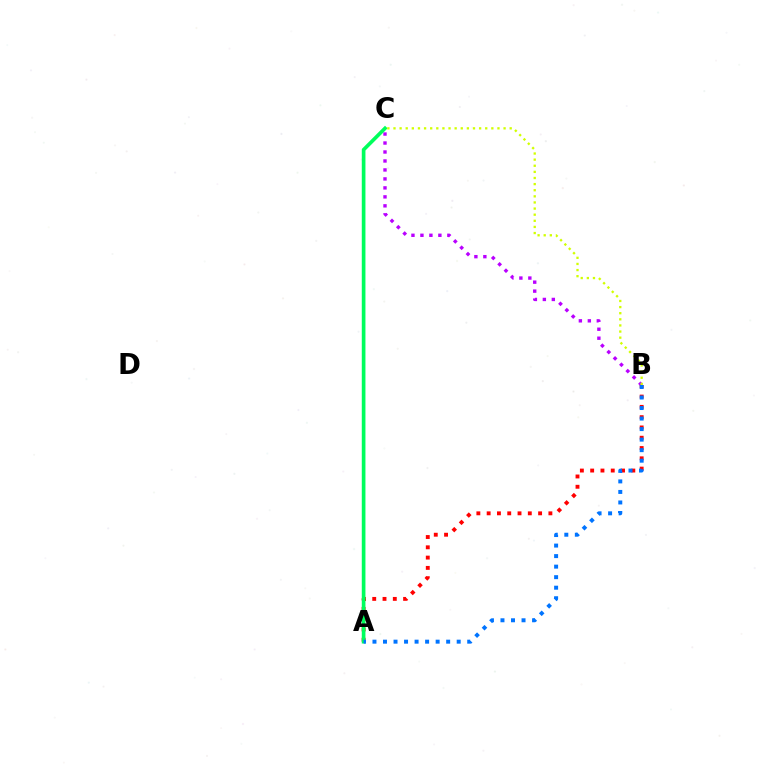{('B', 'C'): [{'color': '#b900ff', 'line_style': 'dotted', 'thickness': 2.44}, {'color': '#d1ff00', 'line_style': 'dotted', 'thickness': 1.66}], ('A', 'B'): [{'color': '#ff0000', 'line_style': 'dotted', 'thickness': 2.8}, {'color': '#0074ff', 'line_style': 'dotted', 'thickness': 2.86}], ('A', 'C'): [{'color': '#00ff5c', 'line_style': 'solid', 'thickness': 2.64}]}